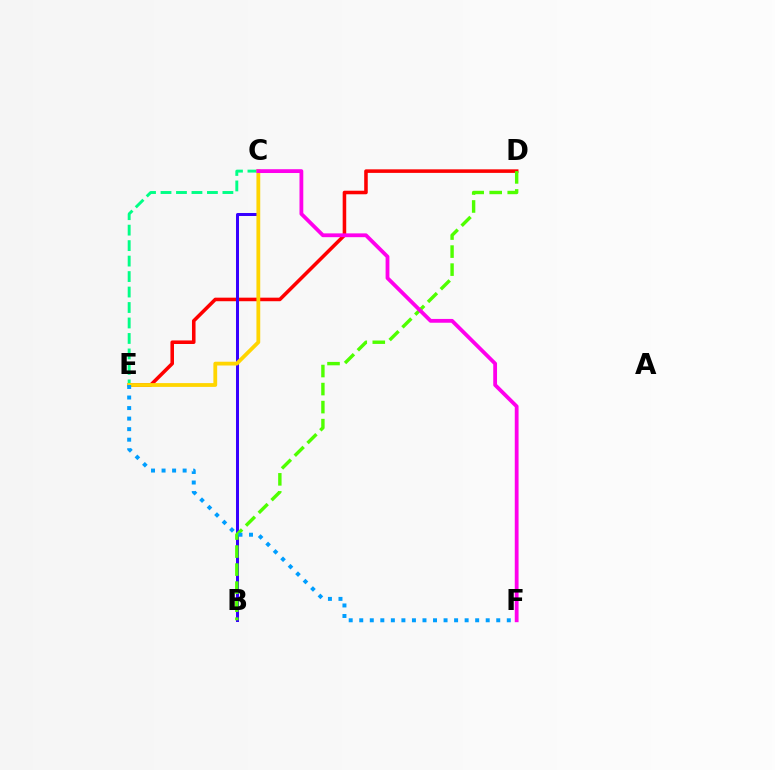{('D', 'E'): [{'color': '#ff0000', 'line_style': 'solid', 'thickness': 2.56}], ('B', 'C'): [{'color': '#3700ff', 'line_style': 'solid', 'thickness': 2.17}], ('C', 'E'): [{'color': '#00ff86', 'line_style': 'dashed', 'thickness': 2.1}, {'color': '#ffd500', 'line_style': 'solid', 'thickness': 2.73}], ('B', 'D'): [{'color': '#4fff00', 'line_style': 'dashed', 'thickness': 2.45}], ('E', 'F'): [{'color': '#009eff', 'line_style': 'dotted', 'thickness': 2.86}], ('C', 'F'): [{'color': '#ff00ed', 'line_style': 'solid', 'thickness': 2.74}]}